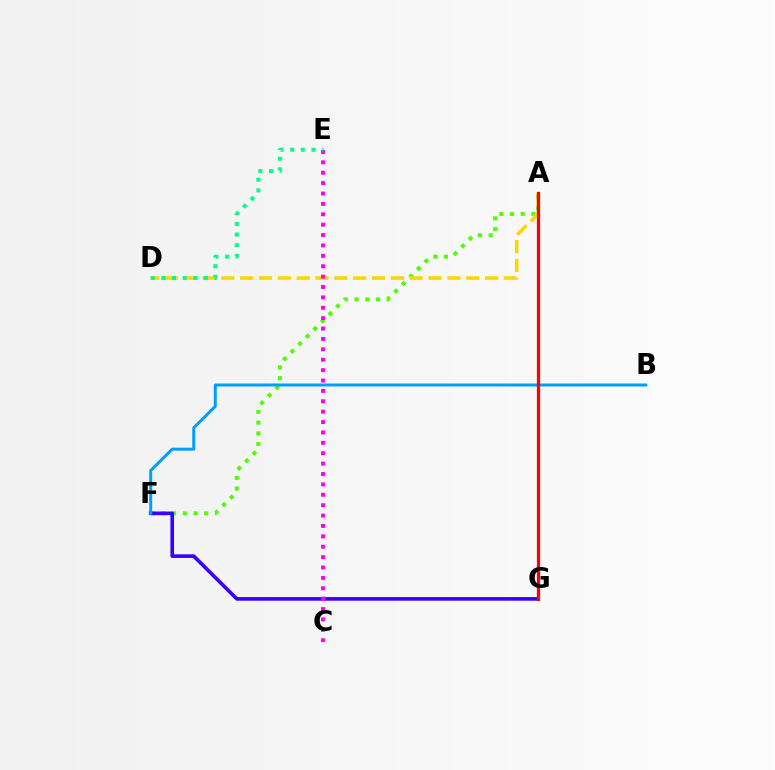{('A', 'F'): [{'color': '#4fff00', 'line_style': 'dotted', 'thickness': 2.91}], ('A', 'D'): [{'color': '#ffd500', 'line_style': 'dashed', 'thickness': 2.56}], ('F', 'G'): [{'color': '#3700ff', 'line_style': 'solid', 'thickness': 2.62}], ('B', 'F'): [{'color': '#009eff', 'line_style': 'solid', 'thickness': 2.14}], ('C', 'E'): [{'color': '#ff00ed', 'line_style': 'dotted', 'thickness': 2.82}], ('D', 'E'): [{'color': '#00ff86', 'line_style': 'dotted', 'thickness': 2.89}], ('A', 'G'): [{'color': '#ff0000', 'line_style': 'solid', 'thickness': 2.34}]}